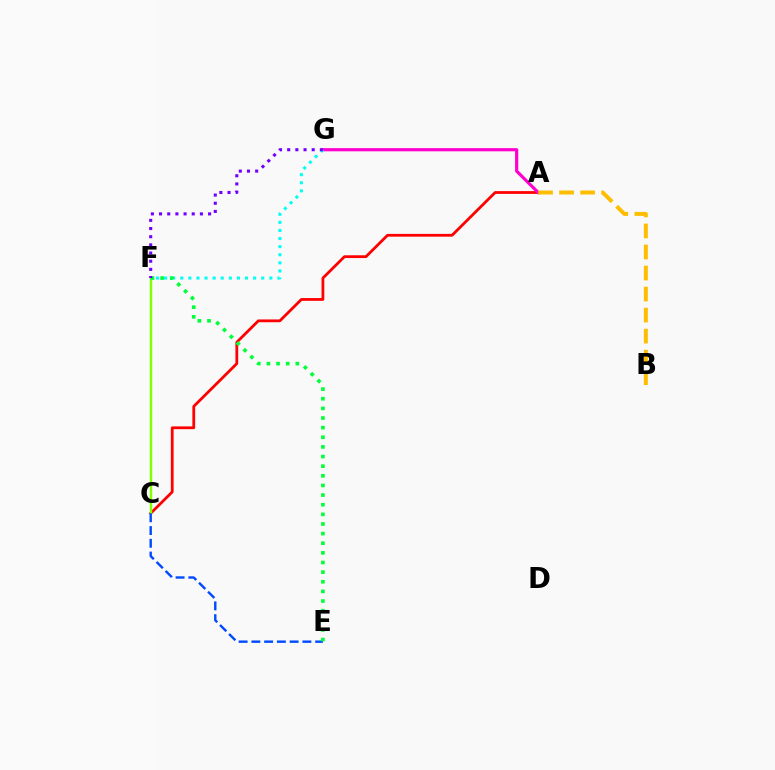{('A', 'C'): [{'color': '#ff0000', 'line_style': 'solid', 'thickness': 2.0}], ('A', 'G'): [{'color': '#ff00cf', 'line_style': 'solid', 'thickness': 2.29}], ('A', 'B'): [{'color': '#ffbd00', 'line_style': 'dashed', 'thickness': 2.86}], ('C', 'F'): [{'color': '#84ff00', 'line_style': 'solid', 'thickness': 1.76}], ('F', 'G'): [{'color': '#00fff6', 'line_style': 'dotted', 'thickness': 2.2}, {'color': '#7200ff', 'line_style': 'dotted', 'thickness': 2.22}], ('C', 'E'): [{'color': '#004bff', 'line_style': 'dashed', 'thickness': 1.73}], ('E', 'F'): [{'color': '#00ff39', 'line_style': 'dotted', 'thickness': 2.62}]}